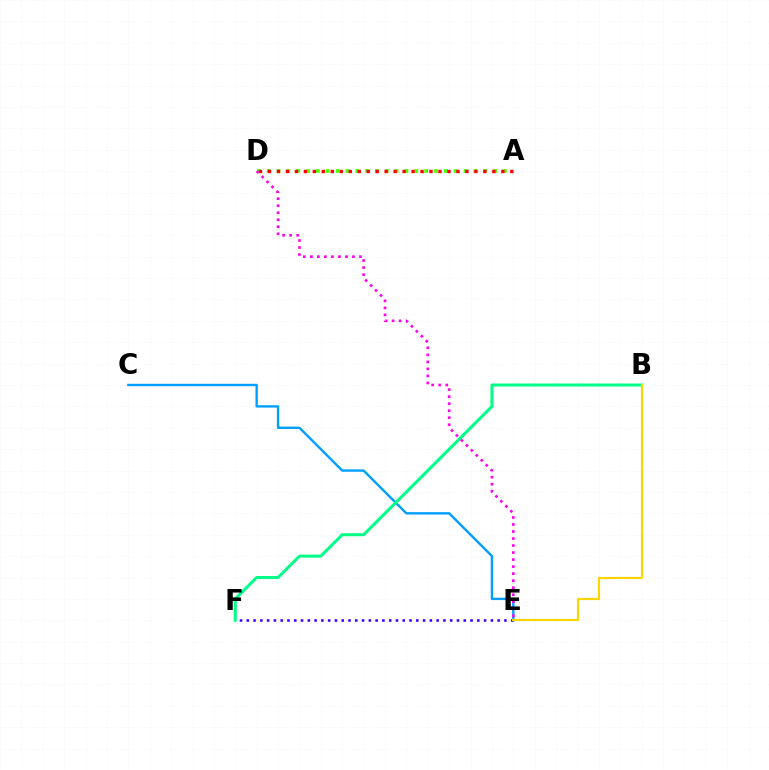{('C', 'E'): [{'color': '#009eff', 'line_style': 'solid', 'thickness': 1.72}], ('E', 'F'): [{'color': '#3700ff', 'line_style': 'dotted', 'thickness': 1.84}], ('B', 'F'): [{'color': '#00ff86', 'line_style': 'solid', 'thickness': 2.17}], ('A', 'D'): [{'color': '#4fff00', 'line_style': 'dotted', 'thickness': 2.67}, {'color': '#ff0000', 'line_style': 'dotted', 'thickness': 2.44}], ('D', 'E'): [{'color': '#ff00ed', 'line_style': 'dotted', 'thickness': 1.91}], ('B', 'E'): [{'color': '#ffd500', 'line_style': 'solid', 'thickness': 1.56}]}